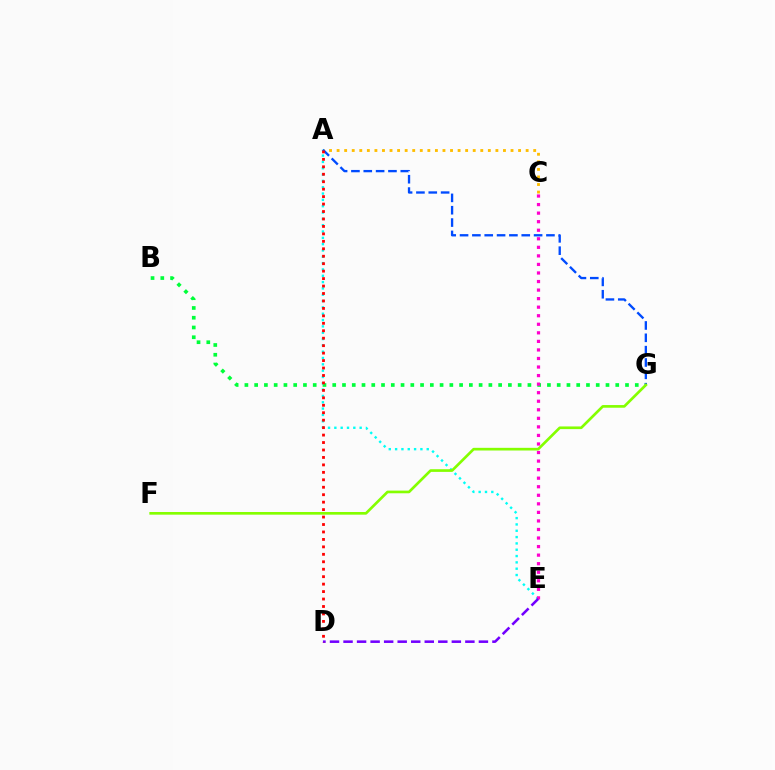{('B', 'G'): [{'color': '#00ff39', 'line_style': 'dotted', 'thickness': 2.65}], ('A', 'C'): [{'color': '#ffbd00', 'line_style': 'dotted', 'thickness': 2.05}], ('A', 'E'): [{'color': '#00fff6', 'line_style': 'dotted', 'thickness': 1.72}], ('C', 'E'): [{'color': '#ff00cf', 'line_style': 'dotted', 'thickness': 2.32}], ('D', 'E'): [{'color': '#7200ff', 'line_style': 'dashed', 'thickness': 1.84}], ('A', 'G'): [{'color': '#004bff', 'line_style': 'dashed', 'thickness': 1.68}], ('A', 'D'): [{'color': '#ff0000', 'line_style': 'dotted', 'thickness': 2.02}], ('F', 'G'): [{'color': '#84ff00', 'line_style': 'solid', 'thickness': 1.92}]}